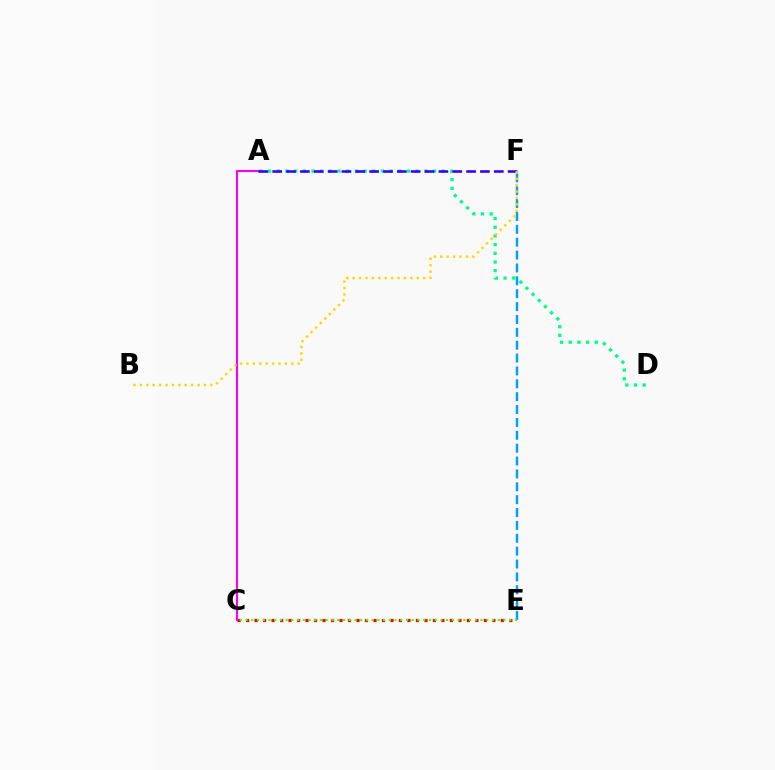{('E', 'F'): [{'color': '#009eff', 'line_style': 'dashed', 'thickness': 1.75}], ('C', 'E'): [{'color': '#ff0000', 'line_style': 'dotted', 'thickness': 2.31}, {'color': '#4fff00', 'line_style': 'dotted', 'thickness': 1.56}], ('A', 'D'): [{'color': '#00ff86', 'line_style': 'dotted', 'thickness': 2.36}], ('A', 'C'): [{'color': '#ff00ed', 'line_style': 'solid', 'thickness': 1.51}], ('A', 'F'): [{'color': '#3700ff', 'line_style': 'dashed', 'thickness': 1.88}], ('B', 'F'): [{'color': '#ffd500', 'line_style': 'dotted', 'thickness': 1.74}]}